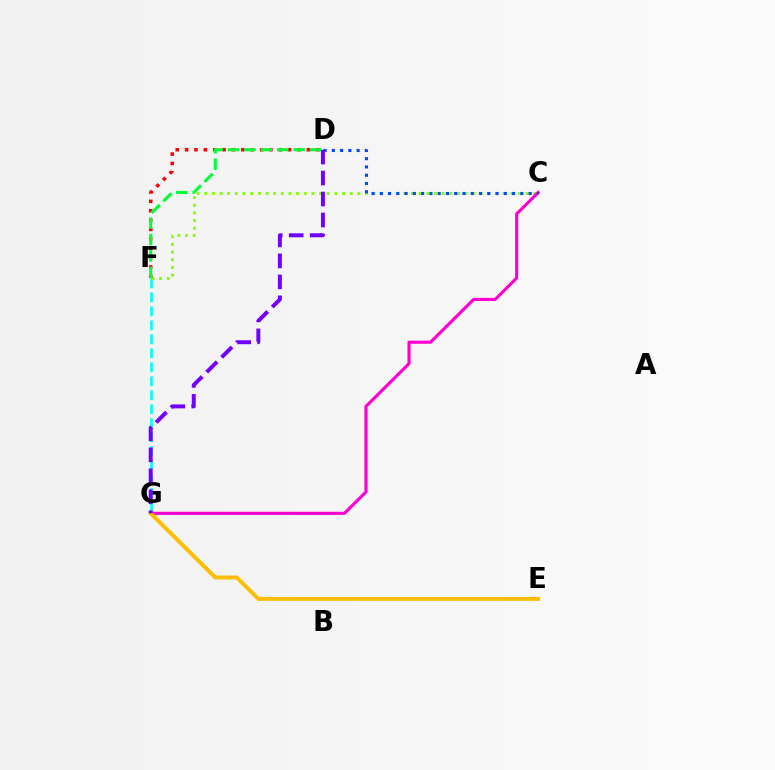{('F', 'G'): [{'color': '#00fff6', 'line_style': 'dashed', 'thickness': 1.9}], ('C', 'F'): [{'color': '#84ff00', 'line_style': 'dotted', 'thickness': 2.08}], ('D', 'F'): [{'color': '#ff0000', 'line_style': 'dotted', 'thickness': 2.55}, {'color': '#00ff39', 'line_style': 'dashed', 'thickness': 2.23}], ('C', 'G'): [{'color': '#ff00cf', 'line_style': 'solid', 'thickness': 2.26}], ('E', 'G'): [{'color': '#ffbd00', 'line_style': 'solid', 'thickness': 2.83}], ('C', 'D'): [{'color': '#004bff', 'line_style': 'dotted', 'thickness': 2.25}], ('D', 'G'): [{'color': '#7200ff', 'line_style': 'dashed', 'thickness': 2.85}]}